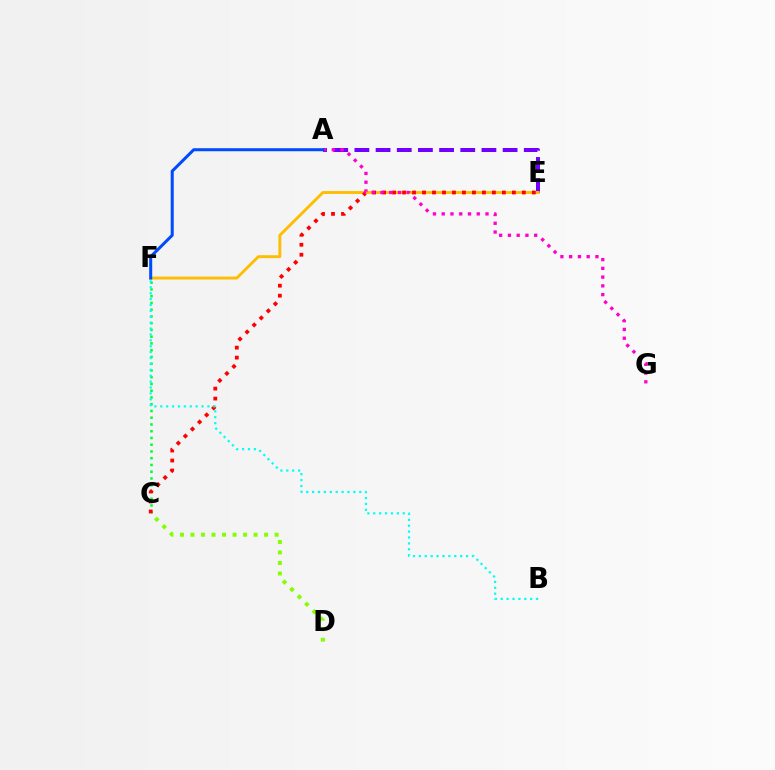{('A', 'E'): [{'color': '#7200ff', 'line_style': 'dashed', 'thickness': 2.88}], ('E', 'F'): [{'color': '#ffbd00', 'line_style': 'solid', 'thickness': 2.08}], ('C', 'F'): [{'color': '#00ff39', 'line_style': 'dotted', 'thickness': 1.83}], ('C', 'E'): [{'color': '#ff0000', 'line_style': 'dotted', 'thickness': 2.71}], ('C', 'D'): [{'color': '#84ff00', 'line_style': 'dotted', 'thickness': 2.86}], ('B', 'F'): [{'color': '#00fff6', 'line_style': 'dotted', 'thickness': 1.6}], ('A', 'G'): [{'color': '#ff00cf', 'line_style': 'dotted', 'thickness': 2.38}], ('A', 'F'): [{'color': '#004bff', 'line_style': 'solid', 'thickness': 2.18}]}